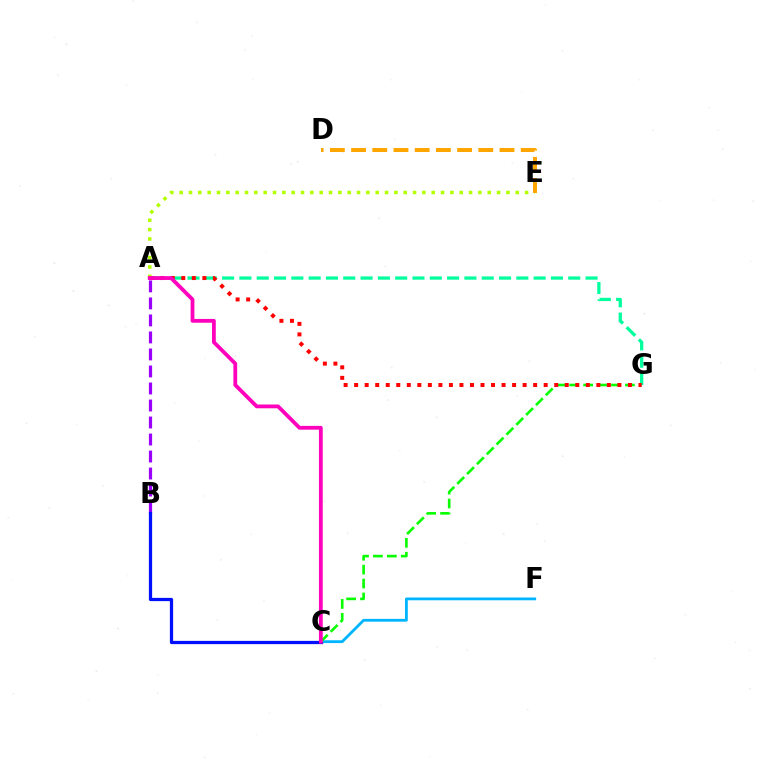{('A', 'B'): [{'color': '#9b00ff', 'line_style': 'dashed', 'thickness': 2.31}], ('C', 'F'): [{'color': '#00b5ff', 'line_style': 'solid', 'thickness': 2.02}], ('B', 'C'): [{'color': '#0010ff', 'line_style': 'solid', 'thickness': 2.33}], ('A', 'G'): [{'color': '#00ff9d', 'line_style': 'dashed', 'thickness': 2.35}, {'color': '#ff0000', 'line_style': 'dotted', 'thickness': 2.86}], ('C', 'G'): [{'color': '#08ff00', 'line_style': 'dashed', 'thickness': 1.89}], ('A', 'E'): [{'color': '#b3ff00', 'line_style': 'dotted', 'thickness': 2.54}], ('D', 'E'): [{'color': '#ffa500', 'line_style': 'dashed', 'thickness': 2.88}], ('A', 'C'): [{'color': '#ff00bd', 'line_style': 'solid', 'thickness': 2.73}]}